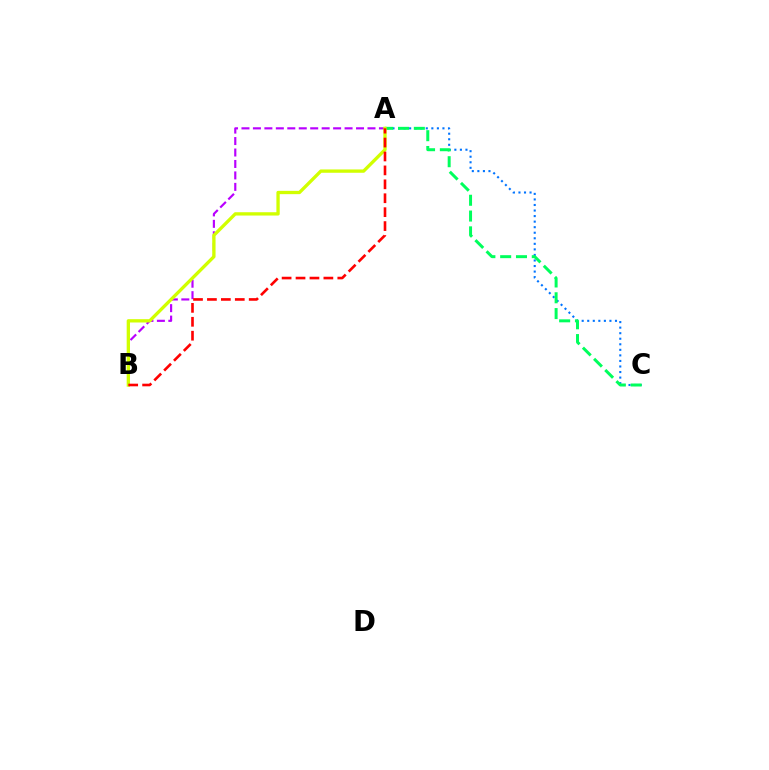{('A', 'C'): [{'color': '#0074ff', 'line_style': 'dotted', 'thickness': 1.51}, {'color': '#00ff5c', 'line_style': 'dashed', 'thickness': 2.15}], ('A', 'B'): [{'color': '#b900ff', 'line_style': 'dashed', 'thickness': 1.56}, {'color': '#d1ff00', 'line_style': 'solid', 'thickness': 2.39}, {'color': '#ff0000', 'line_style': 'dashed', 'thickness': 1.89}]}